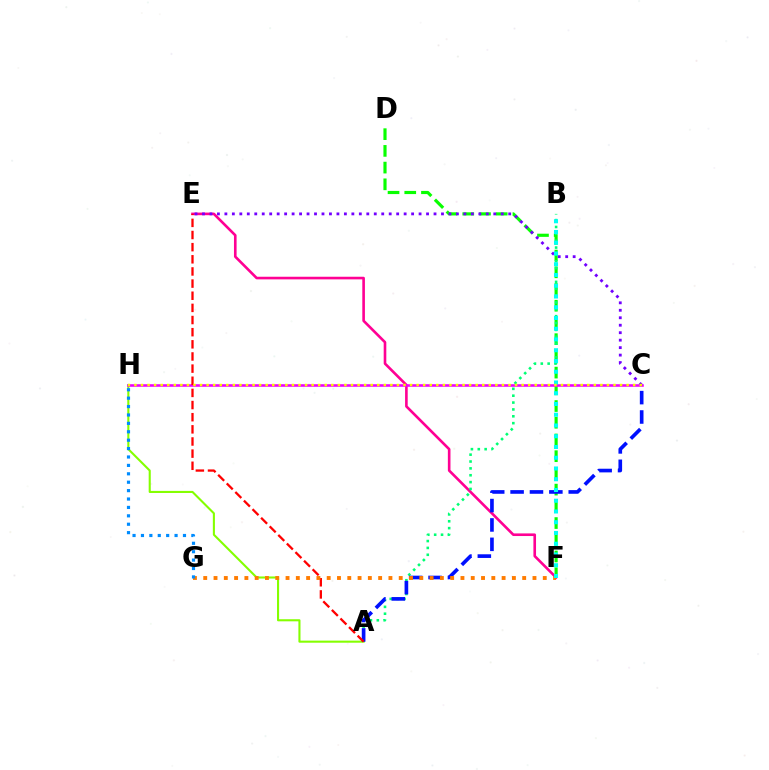{('D', 'F'): [{'color': '#08ff00', 'line_style': 'dashed', 'thickness': 2.27}], ('A', 'H'): [{'color': '#84ff00', 'line_style': 'solid', 'thickness': 1.51}], ('E', 'F'): [{'color': '#ff0094', 'line_style': 'solid', 'thickness': 1.89}], ('A', 'B'): [{'color': '#00ff74', 'line_style': 'dotted', 'thickness': 1.86}], ('A', 'C'): [{'color': '#0010ff', 'line_style': 'dashed', 'thickness': 2.63}], ('C', 'H'): [{'color': '#ee00ff', 'line_style': 'solid', 'thickness': 1.85}, {'color': '#fcf500', 'line_style': 'dotted', 'thickness': 1.78}], ('A', 'E'): [{'color': '#ff0000', 'line_style': 'dashed', 'thickness': 1.65}], ('F', 'G'): [{'color': '#ff7c00', 'line_style': 'dotted', 'thickness': 2.8}], ('C', 'E'): [{'color': '#7200ff', 'line_style': 'dotted', 'thickness': 2.03}], ('B', 'F'): [{'color': '#00fff6', 'line_style': 'dotted', 'thickness': 2.92}], ('G', 'H'): [{'color': '#008cff', 'line_style': 'dotted', 'thickness': 2.28}]}